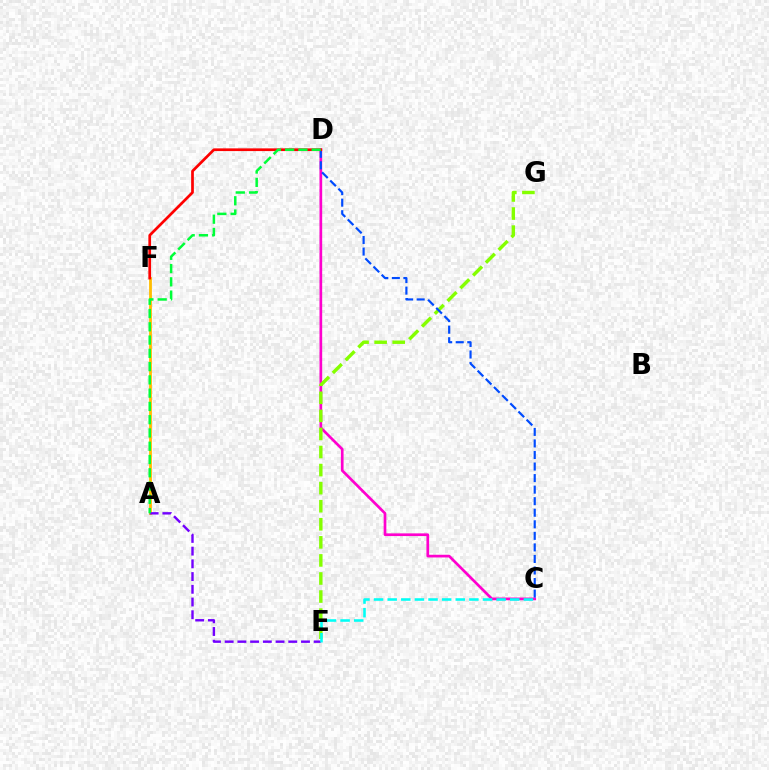{('A', 'F'): [{'color': '#ffbd00', 'line_style': 'solid', 'thickness': 2.02}], ('A', 'E'): [{'color': '#7200ff', 'line_style': 'dashed', 'thickness': 1.73}], ('C', 'D'): [{'color': '#ff00cf', 'line_style': 'solid', 'thickness': 1.94}, {'color': '#004bff', 'line_style': 'dashed', 'thickness': 1.57}], ('E', 'G'): [{'color': '#84ff00', 'line_style': 'dashed', 'thickness': 2.45}], ('D', 'F'): [{'color': '#ff0000', 'line_style': 'solid', 'thickness': 1.95}], ('A', 'D'): [{'color': '#00ff39', 'line_style': 'dashed', 'thickness': 1.8}], ('C', 'E'): [{'color': '#00fff6', 'line_style': 'dashed', 'thickness': 1.85}]}